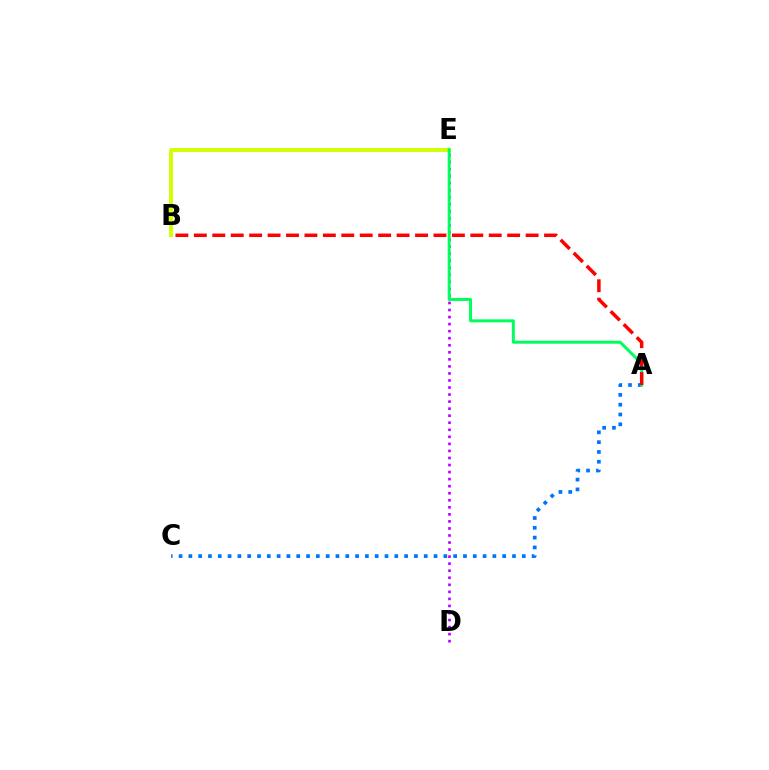{('B', 'E'): [{'color': '#d1ff00', 'line_style': 'solid', 'thickness': 2.82}], ('A', 'C'): [{'color': '#0074ff', 'line_style': 'dotted', 'thickness': 2.66}], ('D', 'E'): [{'color': '#b900ff', 'line_style': 'dotted', 'thickness': 1.91}], ('A', 'E'): [{'color': '#00ff5c', 'line_style': 'solid', 'thickness': 2.16}], ('A', 'B'): [{'color': '#ff0000', 'line_style': 'dashed', 'thickness': 2.5}]}